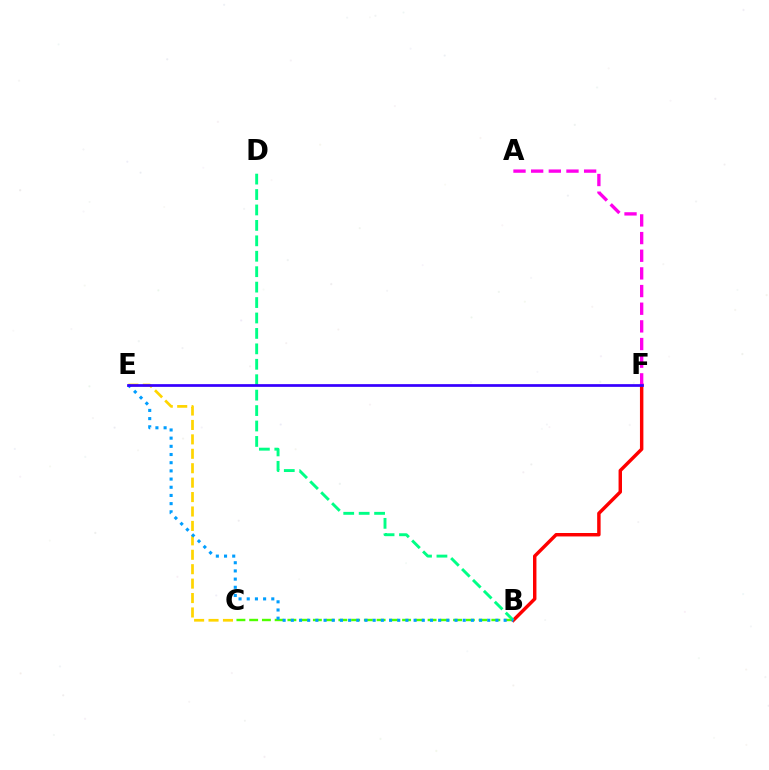{('B', 'C'): [{'color': '#4fff00', 'line_style': 'dashed', 'thickness': 1.73}], ('B', 'F'): [{'color': '#ff0000', 'line_style': 'solid', 'thickness': 2.48}], ('B', 'D'): [{'color': '#00ff86', 'line_style': 'dashed', 'thickness': 2.1}], ('C', 'E'): [{'color': '#ffd500', 'line_style': 'dashed', 'thickness': 1.96}], ('A', 'F'): [{'color': '#ff00ed', 'line_style': 'dashed', 'thickness': 2.4}], ('B', 'E'): [{'color': '#009eff', 'line_style': 'dotted', 'thickness': 2.22}], ('E', 'F'): [{'color': '#3700ff', 'line_style': 'solid', 'thickness': 1.96}]}